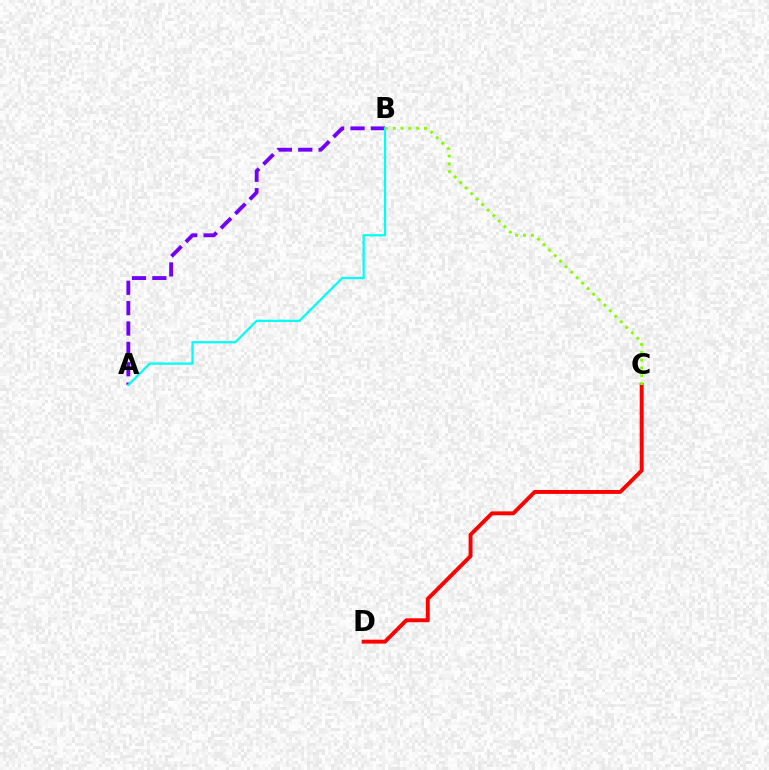{('A', 'B'): [{'color': '#7200ff', 'line_style': 'dashed', 'thickness': 2.77}, {'color': '#00fff6', 'line_style': 'solid', 'thickness': 1.63}], ('C', 'D'): [{'color': '#ff0000', 'line_style': 'solid', 'thickness': 2.82}], ('B', 'C'): [{'color': '#84ff00', 'line_style': 'dotted', 'thickness': 2.12}]}